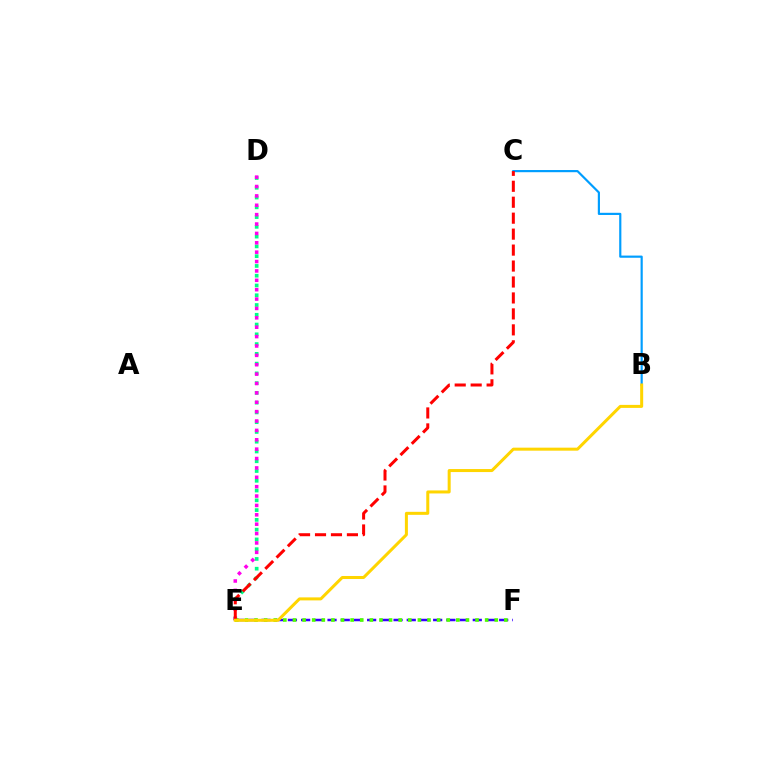{('B', 'C'): [{'color': '#009eff', 'line_style': 'solid', 'thickness': 1.57}], ('D', 'E'): [{'color': '#00ff86', 'line_style': 'dotted', 'thickness': 2.65}, {'color': '#ff00ed', 'line_style': 'dotted', 'thickness': 2.55}], ('E', 'F'): [{'color': '#3700ff', 'line_style': 'dashed', 'thickness': 1.79}, {'color': '#4fff00', 'line_style': 'dotted', 'thickness': 2.61}], ('C', 'E'): [{'color': '#ff0000', 'line_style': 'dashed', 'thickness': 2.17}], ('B', 'E'): [{'color': '#ffd500', 'line_style': 'solid', 'thickness': 2.17}]}